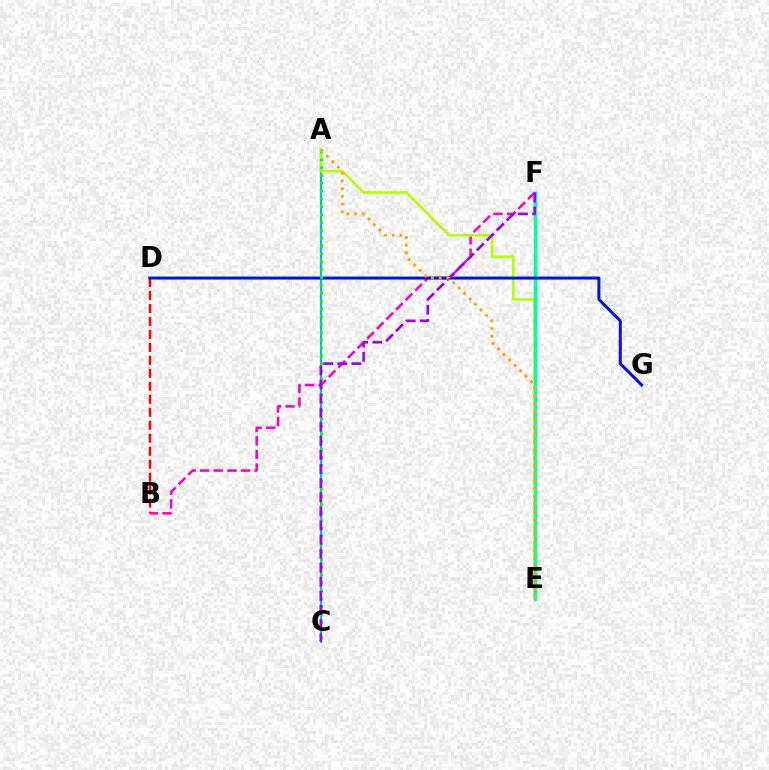{('B', 'F'): [{'color': '#ff00bd', 'line_style': 'dashed', 'thickness': 1.85}], ('A', 'C'): [{'color': '#00b5ff', 'line_style': 'solid', 'thickness': 1.56}, {'color': '#08ff00', 'line_style': 'dotted', 'thickness': 2.13}], ('A', 'E'): [{'color': '#b3ff00', 'line_style': 'solid', 'thickness': 1.83}, {'color': '#ffa500', 'line_style': 'dotted', 'thickness': 2.1}], ('E', 'F'): [{'color': '#00ff9d', 'line_style': 'solid', 'thickness': 2.51}], ('B', 'D'): [{'color': '#ff0000', 'line_style': 'dashed', 'thickness': 1.76}], ('D', 'G'): [{'color': '#0010ff', 'line_style': 'solid', 'thickness': 2.16}], ('C', 'F'): [{'color': '#9b00ff', 'line_style': 'dashed', 'thickness': 1.91}]}